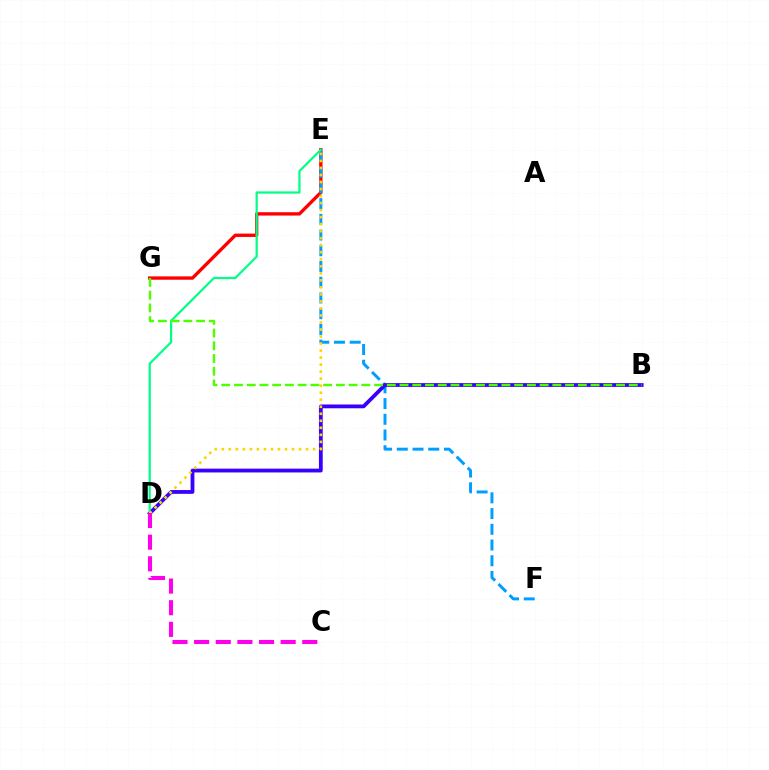{('E', 'G'): [{'color': '#ff0000', 'line_style': 'solid', 'thickness': 2.41}], ('E', 'F'): [{'color': '#009eff', 'line_style': 'dashed', 'thickness': 2.14}], ('B', 'D'): [{'color': '#3700ff', 'line_style': 'solid', 'thickness': 2.73}], ('D', 'E'): [{'color': '#00ff86', 'line_style': 'solid', 'thickness': 1.59}, {'color': '#ffd500', 'line_style': 'dotted', 'thickness': 1.91}], ('B', 'G'): [{'color': '#4fff00', 'line_style': 'dashed', 'thickness': 1.73}], ('C', 'D'): [{'color': '#ff00ed', 'line_style': 'dashed', 'thickness': 2.94}]}